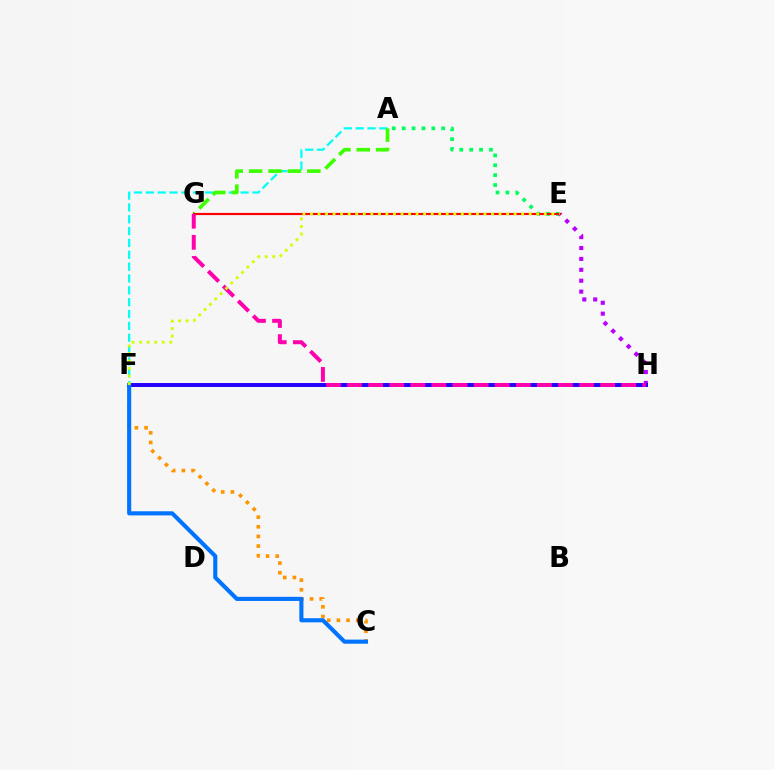{('A', 'E'): [{'color': '#00ff5c', 'line_style': 'dotted', 'thickness': 2.68}], ('C', 'F'): [{'color': '#ff9400', 'line_style': 'dotted', 'thickness': 2.62}, {'color': '#0074ff', 'line_style': 'solid', 'thickness': 2.96}], ('E', 'H'): [{'color': '#b900ff', 'line_style': 'dotted', 'thickness': 2.96}], ('A', 'F'): [{'color': '#00fff6', 'line_style': 'dashed', 'thickness': 1.61}], ('F', 'H'): [{'color': '#2500ff', 'line_style': 'solid', 'thickness': 2.84}], ('A', 'G'): [{'color': '#3dff00', 'line_style': 'dashed', 'thickness': 2.64}], ('E', 'G'): [{'color': '#ff0000', 'line_style': 'solid', 'thickness': 1.56}], ('G', 'H'): [{'color': '#ff00ac', 'line_style': 'dashed', 'thickness': 2.87}], ('E', 'F'): [{'color': '#d1ff00', 'line_style': 'dotted', 'thickness': 2.05}]}